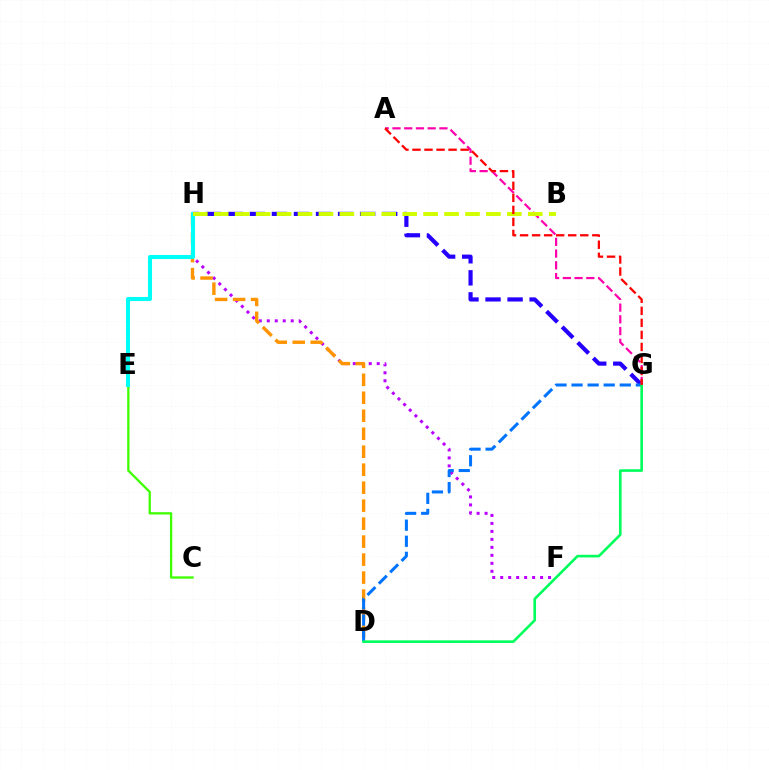{('F', 'H'): [{'color': '#b900ff', 'line_style': 'dotted', 'thickness': 2.17}], ('C', 'E'): [{'color': '#3dff00', 'line_style': 'solid', 'thickness': 1.66}], ('G', 'H'): [{'color': '#2500ff', 'line_style': 'dashed', 'thickness': 3.0}], ('D', 'H'): [{'color': '#ff9400', 'line_style': 'dashed', 'thickness': 2.44}], ('A', 'G'): [{'color': '#ff00ac', 'line_style': 'dashed', 'thickness': 1.59}, {'color': '#ff0000', 'line_style': 'dashed', 'thickness': 1.64}], ('E', 'H'): [{'color': '#00fff6', 'line_style': 'solid', 'thickness': 2.92}], ('D', 'G'): [{'color': '#0074ff', 'line_style': 'dashed', 'thickness': 2.18}, {'color': '#00ff5c', 'line_style': 'solid', 'thickness': 1.89}], ('B', 'H'): [{'color': '#d1ff00', 'line_style': 'dashed', 'thickness': 2.84}]}